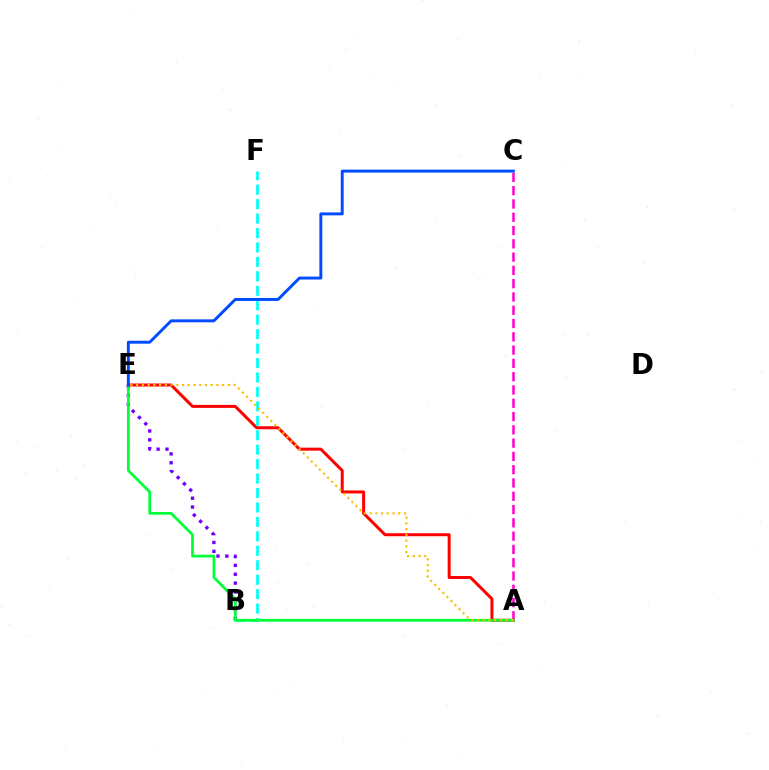{('A', 'E'): [{'color': '#ff0000', 'line_style': 'solid', 'thickness': 2.16}, {'color': '#00ff39', 'line_style': 'solid', 'thickness': 1.97}, {'color': '#ffbd00', 'line_style': 'dotted', 'thickness': 1.56}], ('A', 'C'): [{'color': '#ff00cf', 'line_style': 'dashed', 'thickness': 1.81}], ('A', 'B'): [{'color': '#84ff00', 'line_style': 'solid', 'thickness': 1.5}], ('B', 'E'): [{'color': '#7200ff', 'line_style': 'dotted', 'thickness': 2.41}], ('B', 'F'): [{'color': '#00fff6', 'line_style': 'dashed', 'thickness': 1.96}], ('C', 'E'): [{'color': '#004bff', 'line_style': 'solid', 'thickness': 2.11}]}